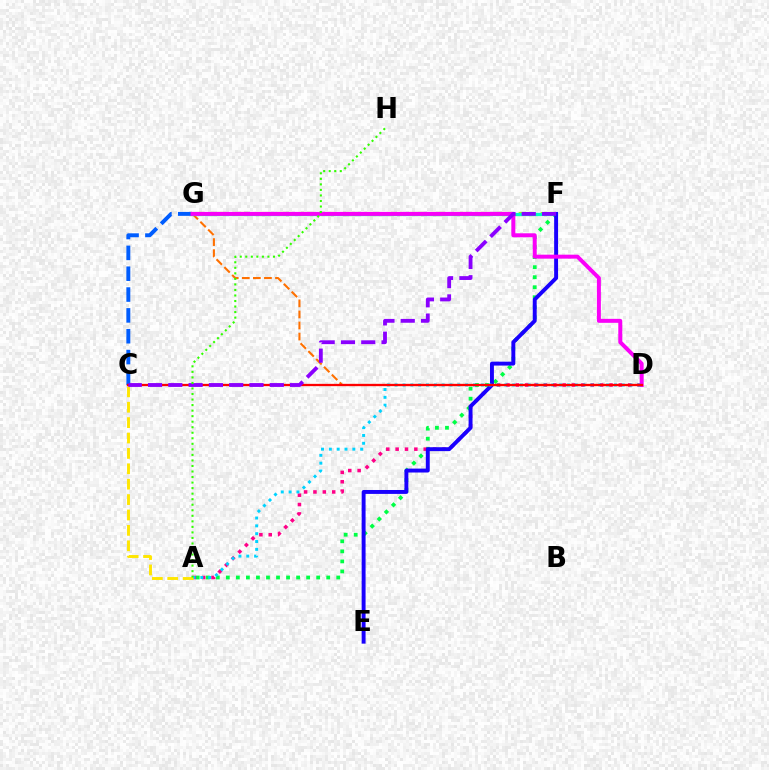{('F', 'G'): [{'color': '#a2ff00', 'line_style': 'dashed', 'thickness': 2.99}, {'color': '#00ffbb', 'line_style': 'solid', 'thickness': 2.3}], ('A', 'F'): [{'color': '#00ff45', 'line_style': 'dotted', 'thickness': 2.73}], ('C', 'G'): [{'color': '#005dff', 'line_style': 'dashed', 'thickness': 2.83}], ('D', 'G'): [{'color': '#ff7000', 'line_style': 'dashed', 'thickness': 1.5}, {'color': '#fa00f9', 'line_style': 'solid', 'thickness': 2.86}], ('A', 'D'): [{'color': '#ff0088', 'line_style': 'dotted', 'thickness': 2.55}, {'color': '#00d3ff', 'line_style': 'dotted', 'thickness': 2.13}], ('E', 'F'): [{'color': '#1900ff', 'line_style': 'solid', 'thickness': 2.82}], ('A', 'C'): [{'color': '#ffe600', 'line_style': 'dashed', 'thickness': 2.09}], ('C', 'D'): [{'color': '#ff0000', 'line_style': 'solid', 'thickness': 1.65}], ('C', 'F'): [{'color': '#8a00ff', 'line_style': 'dashed', 'thickness': 2.76}], ('A', 'H'): [{'color': '#31ff00', 'line_style': 'dotted', 'thickness': 1.5}]}